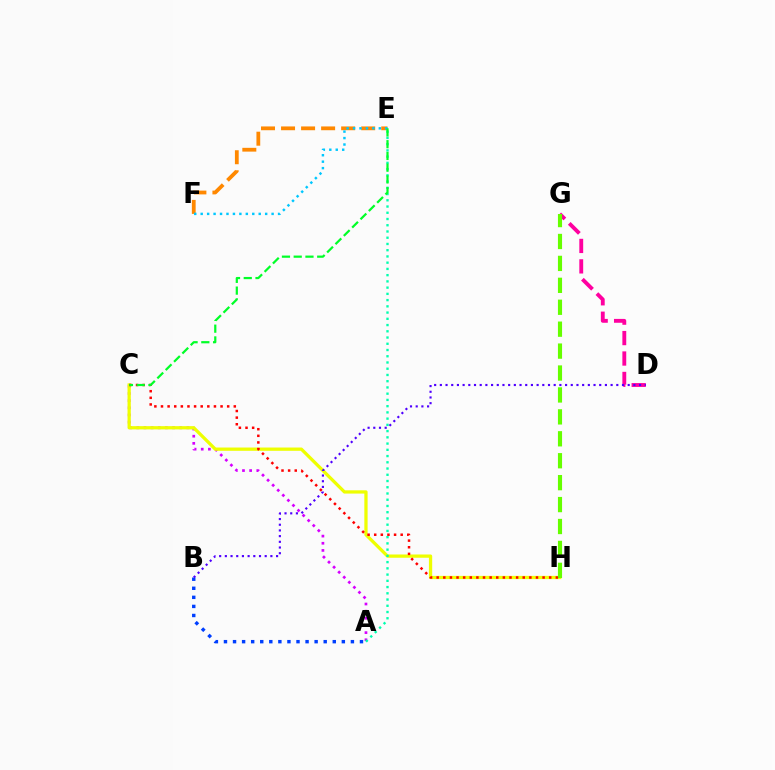{('E', 'F'): [{'color': '#ff8800', 'line_style': 'dashed', 'thickness': 2.72}, {'color': '#00c7ff', 'line_style': 'dotted', 'thickness': 1.75}], ('A', 'C'): [{'color': '#d600ff', 'line_style': 'dotted', 'thickness': 1.94}], ('D', 'G'): [{'color': '#ff00a0', 'line_style': 'dashed', 'thickness': 2.78}], ('C', 'H'): [{'color': '#eeff00', 'line_style': 'solid', 'thickness': 2.35}, {'color': '#ff0000', 'line_style': 'dotted', 'thickness': 1.8}], ('A', 'E'): [{'color': '#00ffaf', 'line_style': 'dotted', 'thickness': 1.69}], ('G', 'H'): [{'color': '#66ff00', 'line_style': 'dashed', 'thickness': 2.98}], ('C', 'E'): [{'color': '#00ff27', 'line_style': 'dashed', 'thickness': 1.6}], ('A', 'B'): [{'color': '#003fff', 'line_style': 'dotted', 'thickness': 2.46}], ('B', 'D'): [{'color': '#4f00ff', 'line_style': 'dotted', 'thickness': 1.55}]}